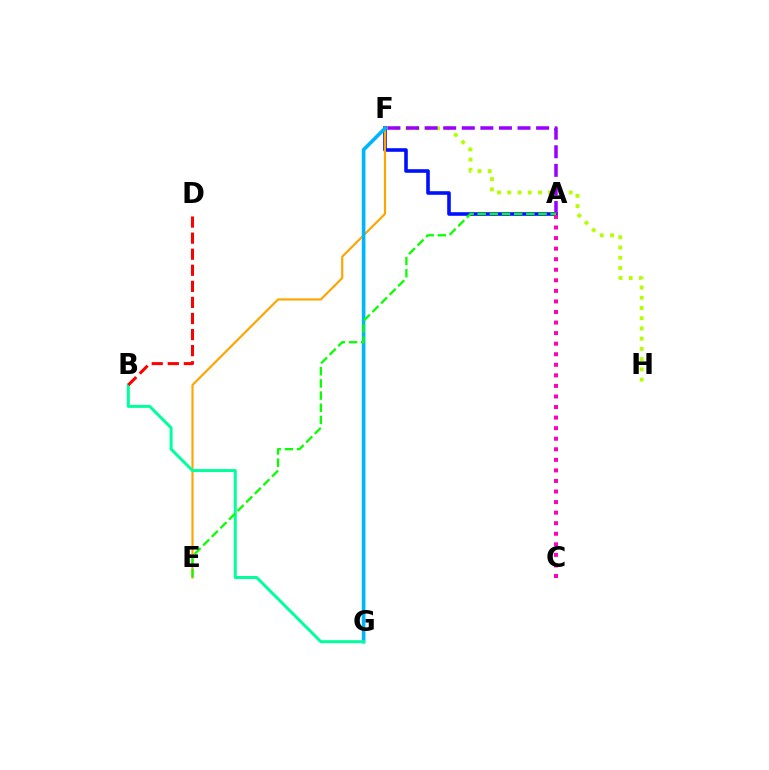{('F', 'H'): [{'color': '#b3ff00', 'line_style': 'dotted', 'thickness': 2.78}], ('A', 'F'): [{'color': '#0010ff', 'line_style': 'solid', 'thickness': 2.59}, {'color': '#9b00ff', 'line_style': 'dashed', 'thickness': 2.52}], ('E', 'F'): [{'color': '#ffa500', 'line_style': 'solid', 'thickness': 1.57}], ('F', 'G'): [{'color': '#00b5ff', 'line_style': 'solid', 'thickness': 2.61}], ('B', 'G'): [{'color': '#00ff9d', 'line_style': 'solid', 'thickness': 2.16}], ('A', 'C'): [{'color': '#ff00bd', 'line_style': 'dotted', 'thickness': 2.87}], ('B', 'D'): [{'color': '#ff0000', 'line_style': 'dashed', 'thickness': 2.18}], ('A', 'E'): [{'color': '#08ff00', 'line_style': 'dashed', 'thickness': 1.65}]}